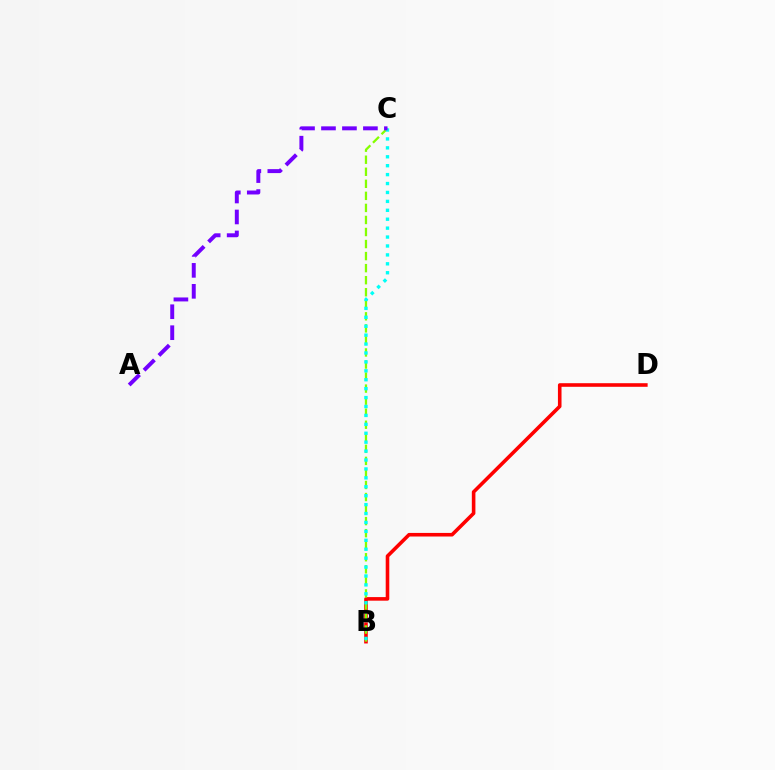{('B', 'D'): [{'color': '#ff0000', 'line_style': 'solid', 'thickness': 2.58}], ('B', 'C'): [{'color': '#84ff00', 'line_style': 'dashed', 'thickness': 1.64}, {'color': '#00fff6', 'line_style': 'dotted', 'thickness': 2.42}], ('A', 'C'): [{'color': '#7200ff', 'line_style': 'dashed', 'thickness': 2.85}]}